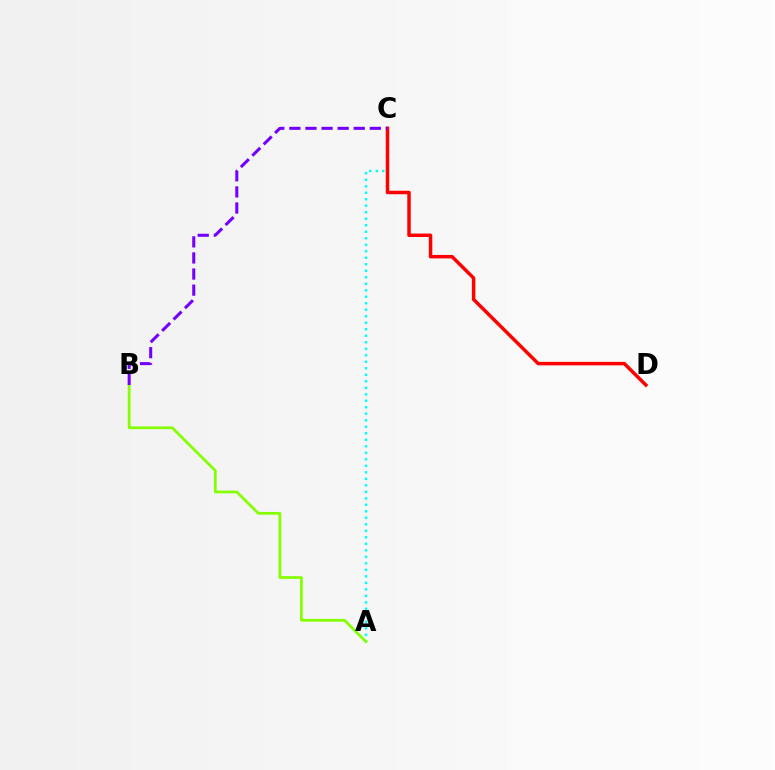{('A', 'C'): [{'color': '#00fff6', 'line_style': 'dotted', 'thickness': 1.77}], ('C', 'D'): [{'color': '#ff0000', 'line_style': 'solid', 'thickness': 2.5}], ('A', 'B'): [{'color': '#84ff00', 'line_style': 'solid', 'thickness': 1.98}], ('B', 'C'): [{'color': '#7200ff', 'line_style': 'dashed', 'thickness': 2.19}]}